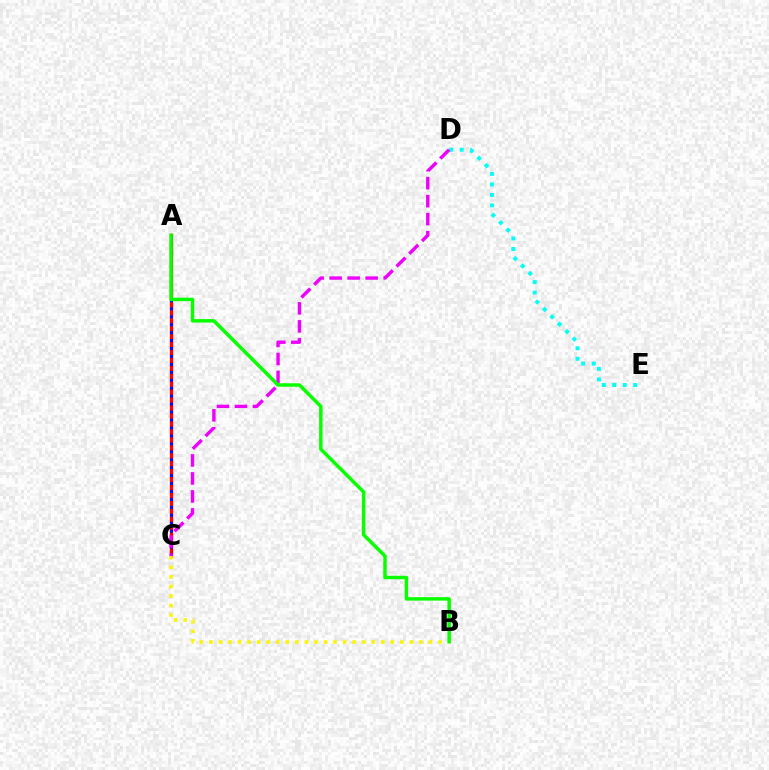{('A', 'C'): [{'color': '#ff0000', 'line_style': 'solid', 'thickness': 2.41}, {'color': '#0010ff', 'line_style': 'dotted', 'thickness': 2.16}], ('D', 'E'): [{'color': '#00fff6', 'line_style': 'dotted', 'thickness': 2.85}], ('C', 'D'): [{'color': '#ee00ff', 'line_style': 'dashed', 'thickness': 2.44}], ('B', 'C'): [{'color': '#fcf500', 'line_style': 'dotted', 'thickness': 2.59}], ('A', 'B'): [{'color': '#08ff00', 'line_style': 'solid', 'thickness': 2.49}]}